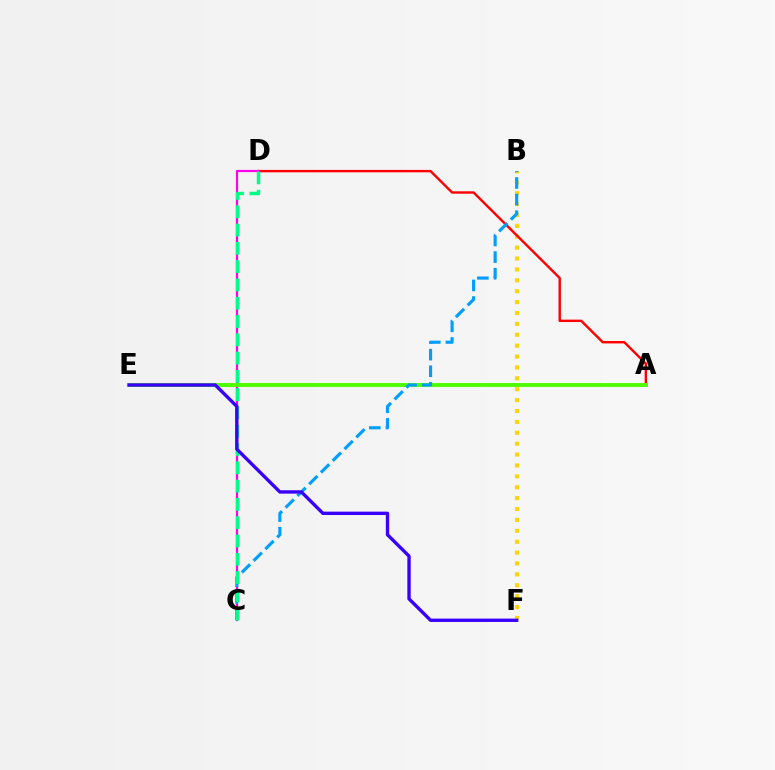{('B', 'F'): [{'color': '#ffd500', 'line_style': 'dotted', 'thickness': 2.96}], ('A', 'D'): [{'color': '#ff0000', 'line_style': 'solid', 'thickness': 1.73}], ('C', 'D'): [{'color': '#ff00ed', 'line_style': 'solid', 'thickness': 1.59}, {'color': '#00ff86', 'line_style': 'dashed', 'thickness': 2.48}], ('A', 'E'): [{'color': '#4fff00', 'line_style': 'solid', 'thickness': 2.83}], ('B', 'C'): [{'color': '#009eff', 'line_style': 'dashed', 'thickness': 2.26}], ('E', 'F'): [{'color': '#3700ff', 'line_style': 'solid', 'thickness': 2.42}]}